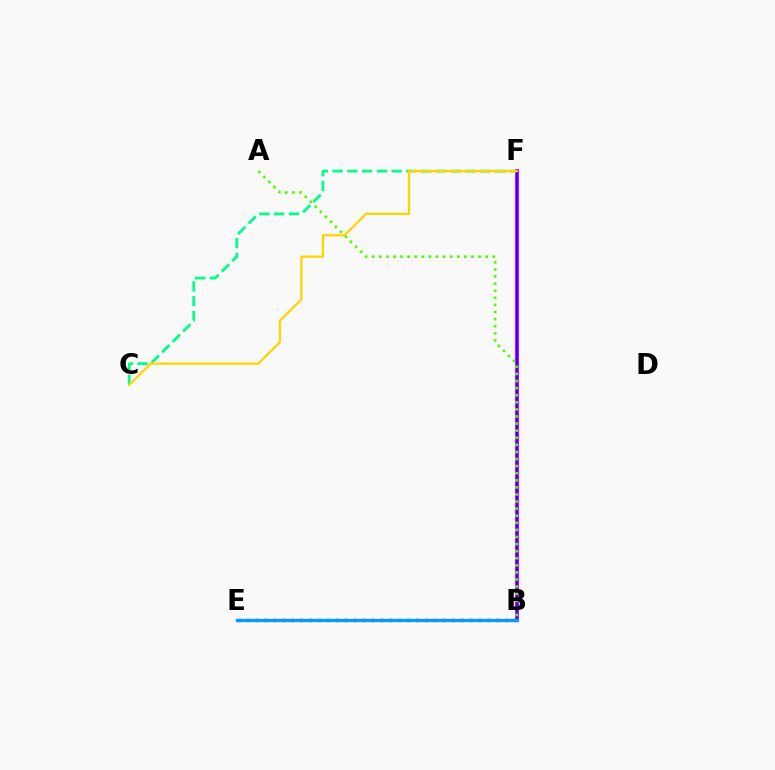{('B', 'E'): [{'color': '#ff0000', 'line_style': 'dotted', 'thickness': 2.42}, {'color': '#009eff', 'line_style': 'solid', 'thickness': 2.39}], ('B', 'F'): [{'color': '#ff00ed', 'line_style': 'solid', 'thickness': 2.84}, {'color': '#3700ff', 'line_style': 'solid', 'thickness': 1.59}], ('C', 'F'): [{'color': '#00ff86', 'line_style': 'dashed', 'thickness': 2.01}, {'color': '#ffd500', 'line_style': 'solid', 'thickness': 1.63}], ('A', 'B'): [{'color': '#4fff00', 'line_style': 'dotted', 'thickness': 1.93}]}